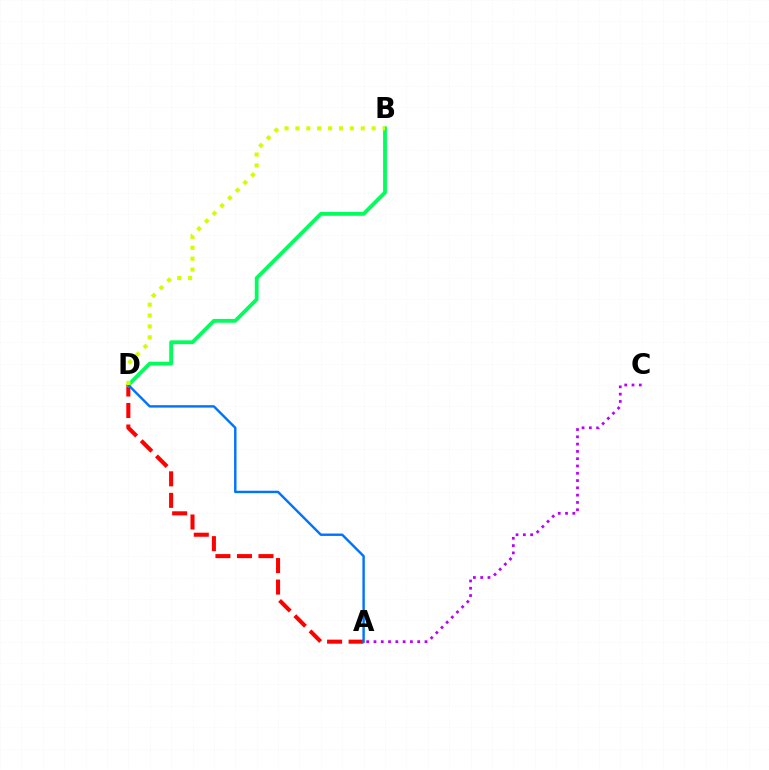{('A', 'D'): [{'color': '#ff0000', 'line_style': 'dashed', 'thickness': 2.92}, {'color': '#0074ff', 'line_style': 'solid', 'thickness': 1.74}], ('B', 'D'): [{'color': '#00ff5c', 'line_style': 'solid', 'thickness': 2.73}, {'color': '#d1ff00', 'line_style': 'dotted', 'thickness': 2.96}], ('A', 'C'): [{'color': '#b900ff', 'line_style': 'dotted', 'thickness': 1.98}]}